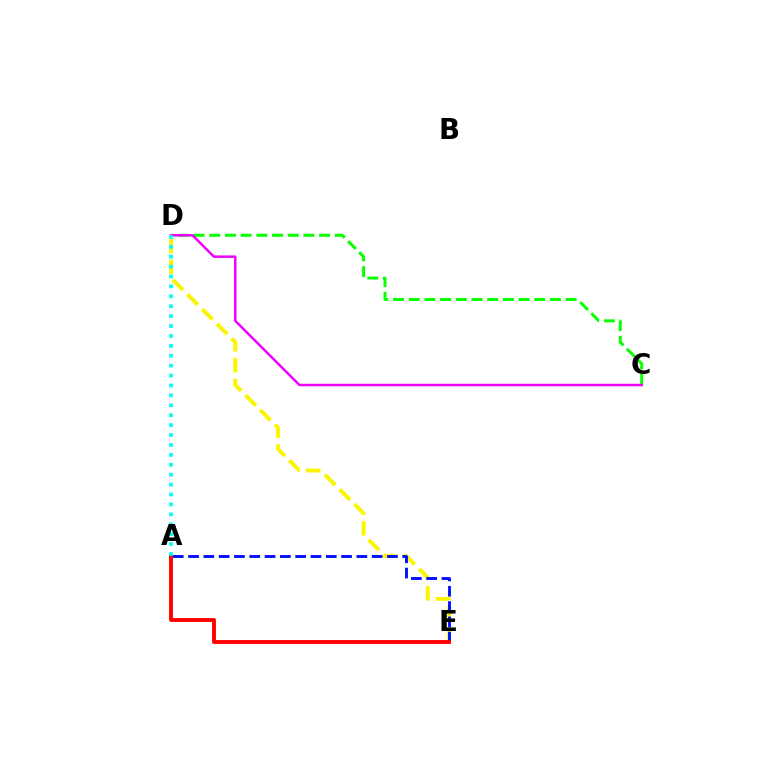{('D', 'E'): [{'color': '#fcf500', 'line_style': 'dashed', 'thickness': 2.83}], ('A', 'E'): [{'color': '#0010ff', 'line_style': 'dashed', 'thickness': 2.08}, {'color': '#ff0000', 'line_style': 'solid', 'thickness': 2.79}], ('C', 'D'): [{'color': '#08ff00', 'line_style': 'dashed', 'thickness': 2.13}, {'color': '#ee00ff', 'line_style': 'solid', 'thickness': 1.77}], ('A', 'D'): [{'color': '#00fff6', 'line_style': 'dotted', 'thickness': 2.69}]}